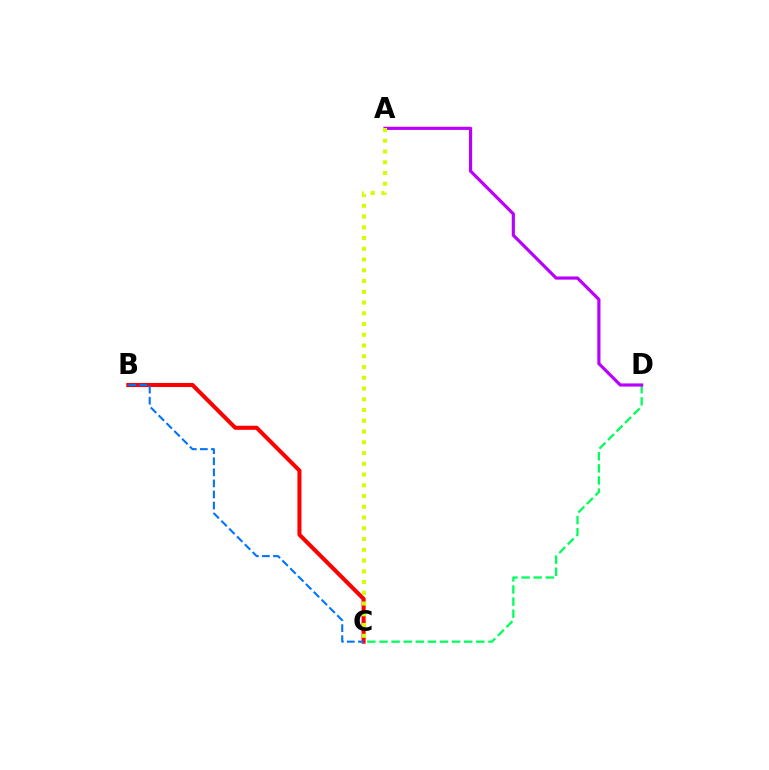{('C', 'D'): [{'color': '#00ff5c', 'line_style': 'dashed', 'thickness': 1.64}], ('A', 'D'): [{'color': '#b900ff', 'line_style': 'solid', 'thickness': 2.28}], ('B', 'C'): [{'color': '#ff0000', 'line_style': 'solid', 'thickness': 2.92}, {'color': '#0074ff', 'line_style': 'dashed', 'thickness': 1.5}], ('A', 'C'): [{'color': '#d1ff00', 'line_style': 'dotted', 'thickness': 2.92}]}